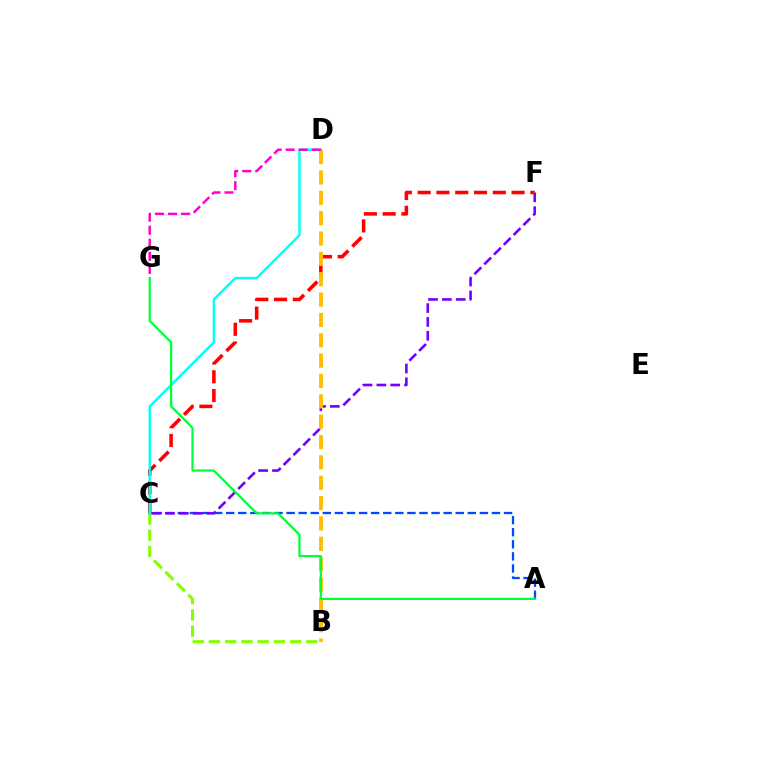{('B', 'C'): [{'color': '#84ff00', 'line_style': 'dashed', 'thickness': 2.21}], ('A', 'C'): [{'color': '#004bff', 'line_style': 'dashed', 'thickness': 1.64}], ('C', 'F'): [{'color': '#7200ff', 'line_style': 'dashed', 'thickness': 1.88}, {'color': '#ff0000', 'line_style': 'dashed', 'thickness': 2.55}], ('B', 'D'): [{'color': '#ffbd00', 'line_style': 'dashed', 'thickness': 2.76}], ('C', 'D'): [{'color': '#00fff6', 'line_style': 'solid', 'thickness': 1.73}], ('D', 'G'): [{'color': '#ff00cf', 'line_style': 'dashed', 'thickness': 1.77}], ('A', 'G'): [{'color': '#00ff39', 'line_style': 'solid', 'thickness': 1.61}]}